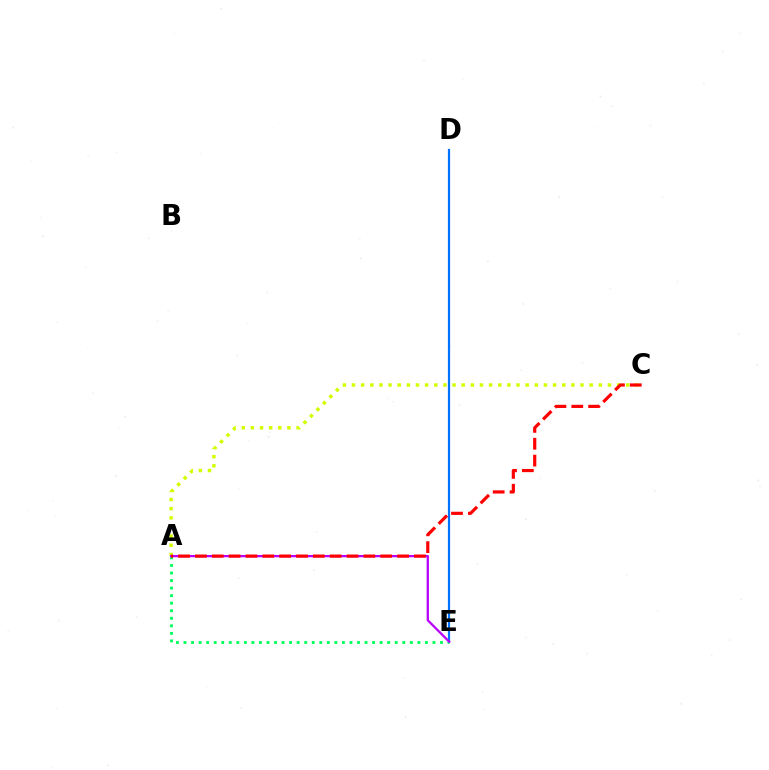{('D', 'E'): [{'color': '#0074ff', 'line_style': 'solid', 'thickness': 1.6}], ('A', 'E'): [{'color': '#00ff5c', 'line_style': 'dotted', 'thickness': 2.05}, {'color': '#b900ff', 'line_style': 'solid', 'thickness': 1.64}], ('A', 'C'): [{'color': '#d1ff00', 'line_style': 'dotted', 'thickness': 2.48}, {'color': '#ff0000', 'line_style': 'dashed', 'thickness': 2.29}]}